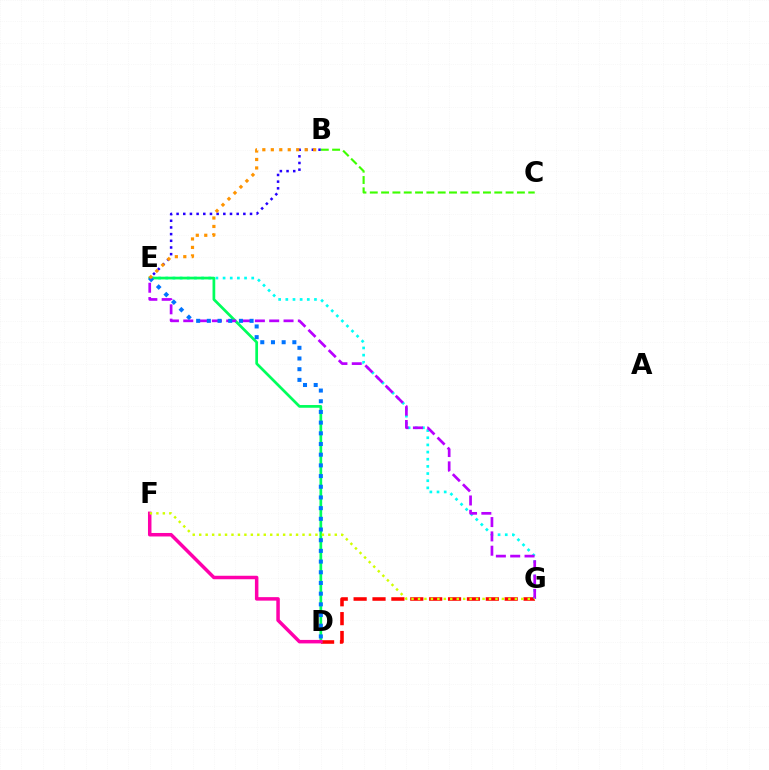{('D', 'G'): [{'color': '#ff0000', 'line_style': 'dashed', 'thickness': 2.57}], ('E', 'G'): [{'color': '#00fff6', 'line_style': 'dotted', 'thickness': 1.95}, {'color': '#b900ff', 'line_style': 'dashed', 'thickness': 1.95}], ('D', 'E'): [{'color': '#00ff5c', 'line_style': 'solid', 'thickness': 1.96}, {'color': '#0074ff', 'line_style': 'dotted', 'thickness': 2.9}], ('B', 'E'): [{'color': '#2500ff', 'line_style': 'dotted', 'thickness': 1.81}, {'color': '#ff9400', 'line_style': 'dotted', 'thickness': 2.3}], ('D', 'F'): [{'color': '#ff00ac', 'line_style': 'solid', 'thickness': 2.52}], ('B', 'C'): [{'color': '#3dff00', 'line_style': 'dashed', 'thickness': 1.54}], ('F', 'G'): [{'color': '#d1ff00', 'line_style': 'dotted', 'thickness': 1.75}]}